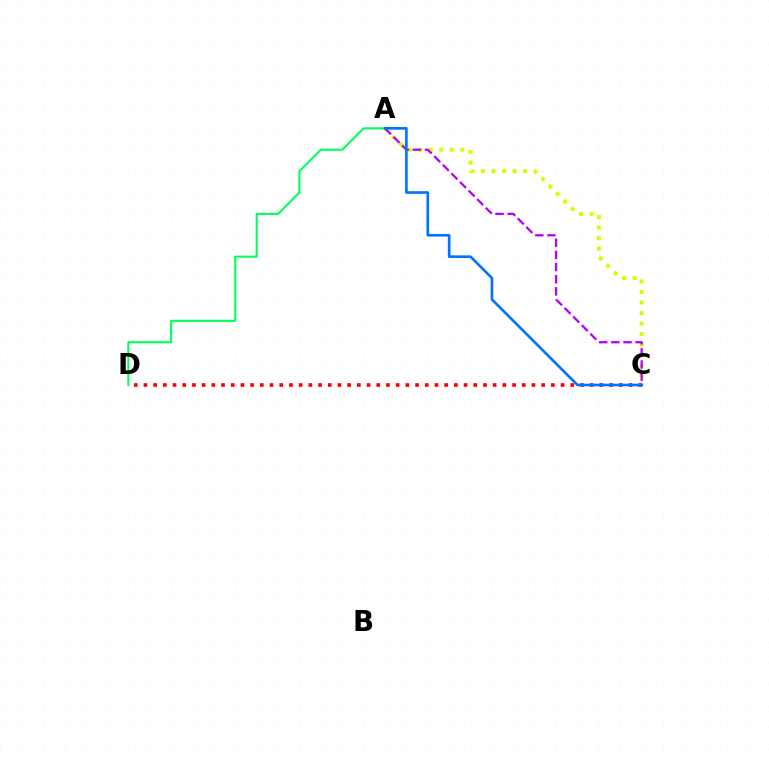{('A', 'C'): [{'color': '#d1ff00', 'line_style': 'dotted', 'thickness': 2.86}, {'color': '#b900ff', 'line_style': 'dashed', 'thickness': 1.65}, {'color': '#0074ff', 'line_style': 'solid', 'thickness': 1.9}], ('C', 'D'): [{'color': '#ff0000', 'line_style': 'dotted', 'thickness': 2.64}], ('A', 'D'): [{'color': '#00ff5c', 'line_style': 'solid', 'thickness': 1.5}]}